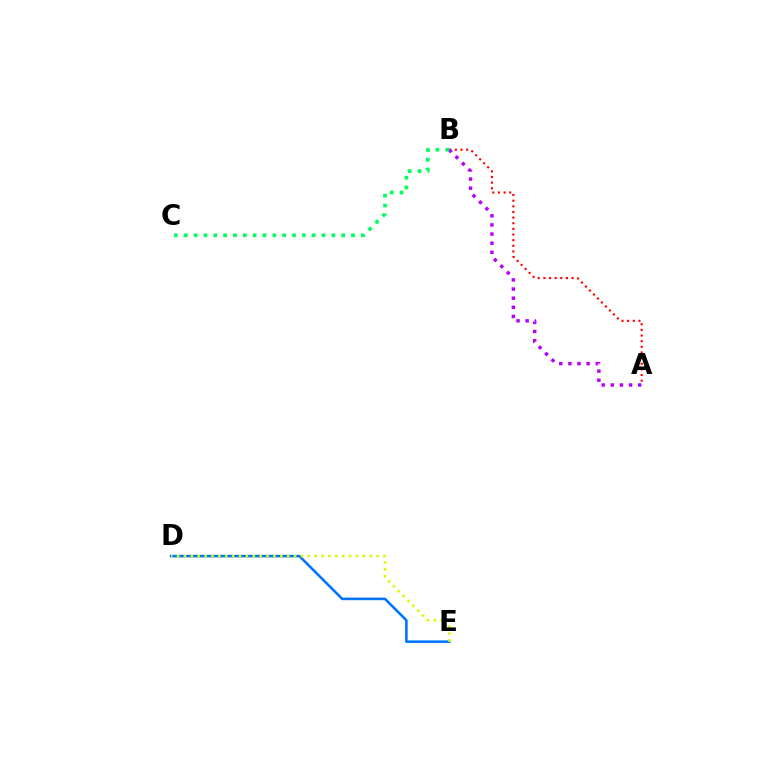{('D', 'E'): [{'color': '#0074ff', 'line_style': 'solid', 'thickness': 1.85}, {'color': '#d1ff00', 'line_style': 'dotted', 'thickness': 1.87}], ('A', 'B'): [{'color': '#ff0000', 'line_style': 'dotted', 'thickness': 1.53}, {'color': '#b900ff', 'line_style': 'dotted', 'thickness': 2.48}], ('B', 'C'): [{'color': '#00ff5c', 'line_style': 'dotted', 'thickness': 2.67}]}